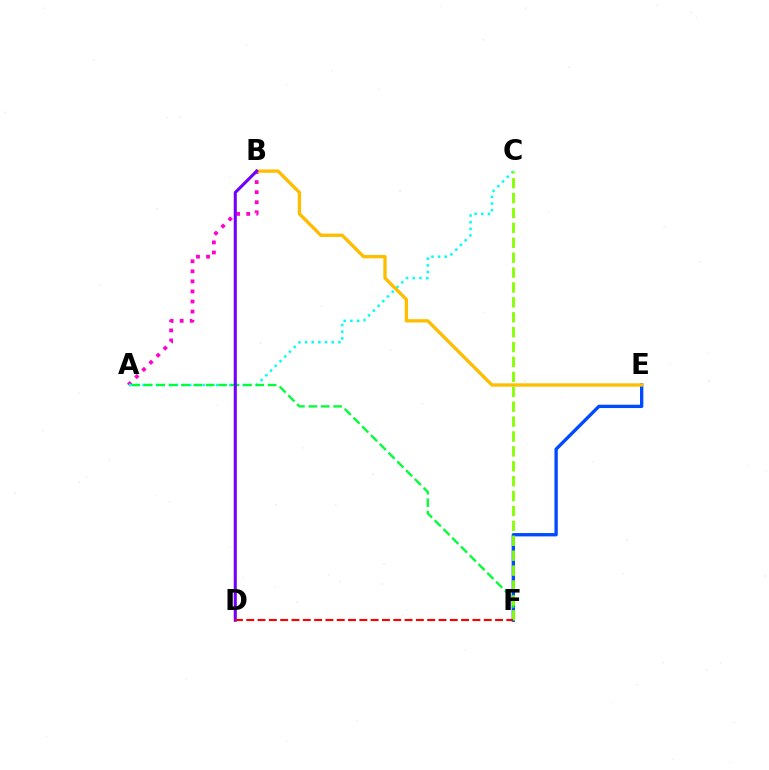{('E', 'F'): [{'color': '#004bff', 'line_style': 'solid', 'thickness': 2.4}], ('A', 'B'): [{'color': '#ff00cf', 'line_style': 'dotted', 'thickness': 2.73}], ('A', 'C'): [{'color': '#00fff6', 'line_style': 'dotted', 'thickness': 1.81}], ('A', 'F'): [{'color': '#00ff39', 'line_style': 'dashed', 'thickness': 1.68}], ('B', 'E'): [{'color': '#ffbd00', 'line_style': 'solid', 'thickness': 2.39}], ('C', 'F'): [{'color': '#84ff00', 'line_style': 'dashed', 'thickness': 2.02}], ('B', 'D'): [{'color': '#7200ff', 'line_style': 'solid', 'thickness': 2.22}], ('D', 'F'): [{'color': '#ff0000', 'line_style': 'dashed', 'thickness': 1.54}]}